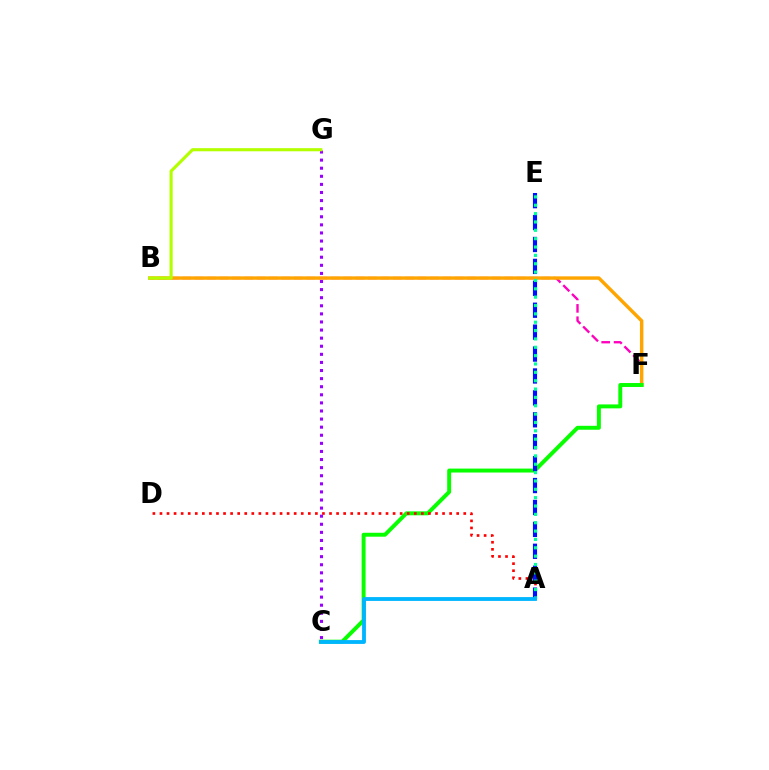{('B', 'F'): [{'color': '#ff00bd', 'line_style': 'dashed', 'thickness': 1.68}, {'color': '#ffa500', 'line_style': 'solid', 'thickness': 2.46}], ('C', 'F'): [{'color': '#08ff00', 'line_style': 'solid', 'thickness': 2.84}], ('A', 'D'): [{'color': '#ff0000', 'line_style': 'dotted', 'thickness': 1.92}], ('A', 'E'): [{'color': '#0010ff', 'line_style': 'dashed', 'thickness': 2.98}, {'color': '#00ff9d', 'line_style': 'dotted', 'thickness': 2.27}], ('A', 'C'): [{'color': '#00b5ff', 'line_style': 'solid', 'thickness': 2.76}], ('C', 'G'): [{'color': '#9b00ff', 'line_style': 'dotted', 'thickness': 2.2}], ('B', 'G'): [{'color': '#b3ff00', 'line_style': 'solid', 'thickness': 2.25}]}